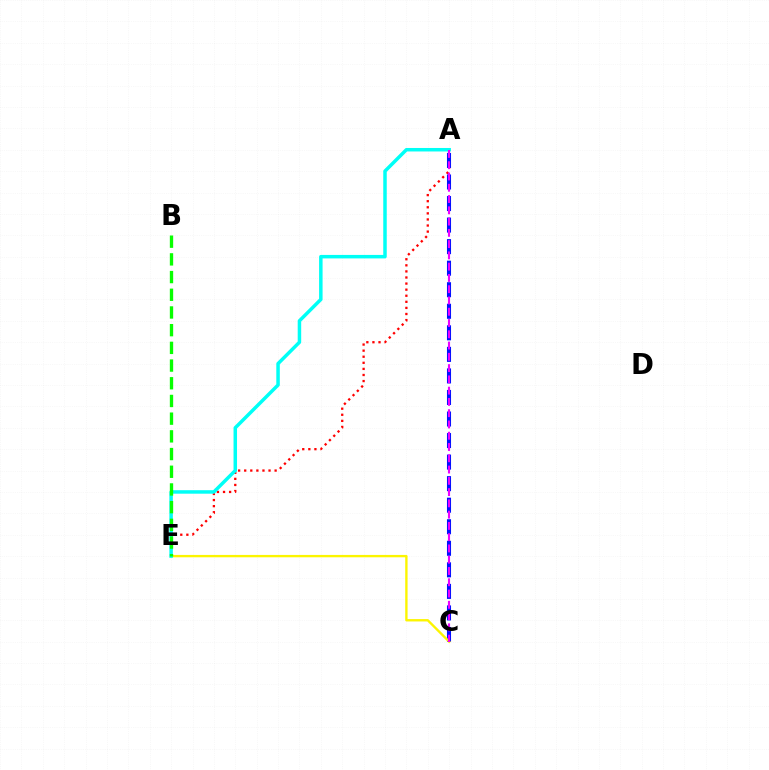{('A', 'E'): [{'color': '#ff0000', 'line_style': 'dotted', 'thickness': 1.65}, {'color': '#00fff6', 'line_style': 'solid', 'thickness': 2.52}], ('A', 'C'): [{'color': '#0010ff', 'line_style': 'dashed', 'thickness': 2.93}, {'color': '#ee00ff', 'line_style': 'dashed', 'thickness': 1.53}], ('C', 'E'): [{'color': '#fcf500', 'line_style': 'solid', 'thickness': 1.7}], ('B', 'E'): [{'color': '#08ff00', 'line_style': 'dashed', 'thickness': 2.4}]}